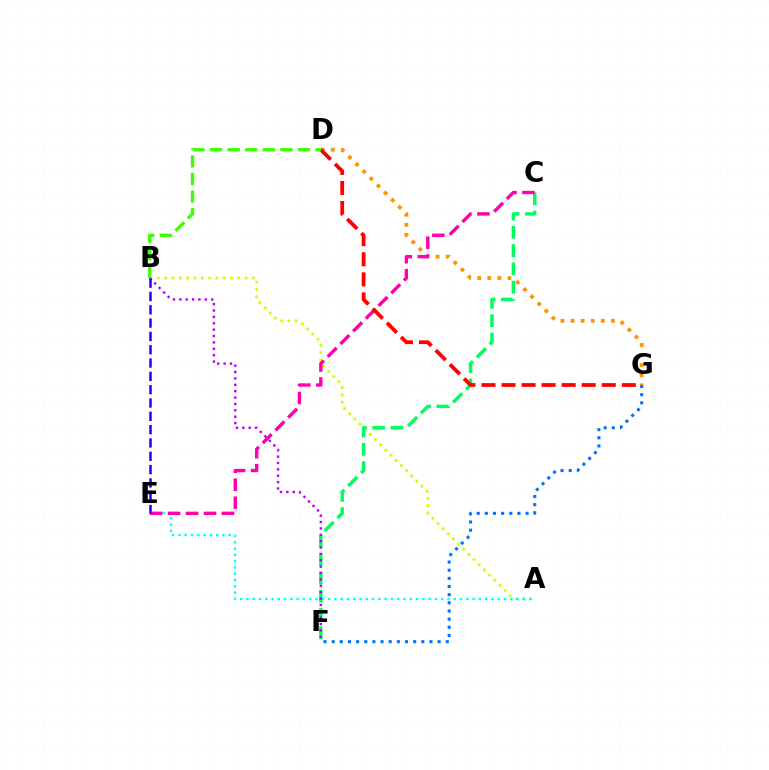{('D', 'G'): [{'color': '#ff9400', 'line_style': 'dotted', 'thickness': 2.74}, {'color': '#ff0000', 'line_style': 'dashed', 'thickness': 2.72}], ('A', 'B'): [{'color': '#d1ff00', 'line_style': 'dotted', 'thickness': 1.99}], ('C', 'F'): [{'color': '#00ff5c', 'line_style': 'dashed', 'thickness': 2.48}], ('A', 'E'): [{'color': '#00fff6', 'line_style': 'dotted', 'thickness': 1.71}], ('B', 'F'): [{'color': '#b900ff', 'line_style': 'dotted', 'thickness': 1.73}], ('C', 'E'): [{'color': '#ff00ac', 'line_style': 'dashed', 'thickness': 2.44}], ('B', 'E'): [{'color': '#2500ff', 'line_style': 'dashed', 'thickness': 1.81}], ('B', 'D'): [{'color': '#3dff00', 'line_style': 'dashed', 'thickness': 2.39}], ('F', 'G'): [{'color': '#0074ff', 'line_style': 'dotted', 'thickness': 2.21}]}